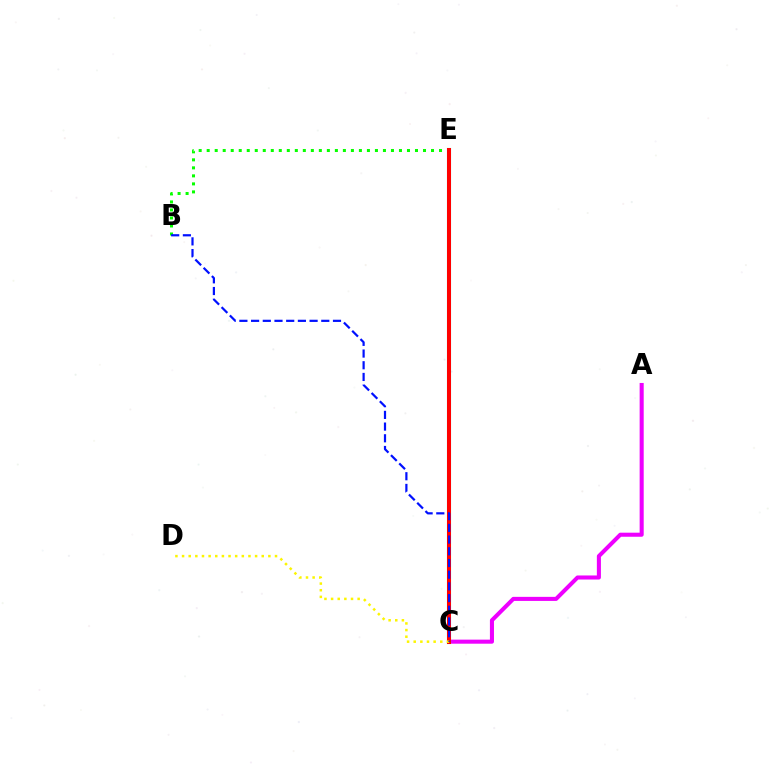{('A', 'C'): [{'color': '#ee00ff', 'line_style': 'solid', 'thickness': 2.92}], ('B', 'E'): [{'color': '#08ff00', 'line_style': 'dotted', 'thickness': 2.18}], ('C', 'E'): [{'color': '#00fff6', 'line_style': 'solid', 'thickness': 2.96}, {'color': '#ff0000', 'line_style': 'solid', 'thickness': 2.9}], ('C', 'D'): [{'color': '#fcf500', 'line_style': 'dotted', 'thickness': 1.8}], ('B', 'C'): [{'color': '#0010ff', 'line_style': 'dashed', 'thickness': 1.59}]}